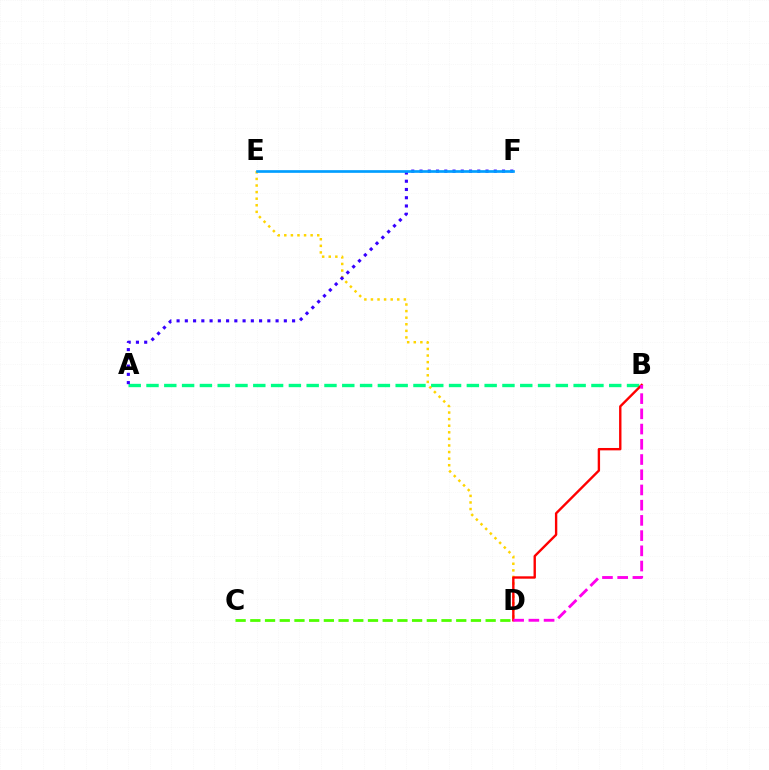{('C', 'D'): [{'color': '#4fff00', 'line_style': 'dashed', 'thickness': 2.0}], ('A', 'B'): [{'color': '#00ff86', 'line_style': 'dashed', 'thickness': 2.42}], ('D', 'E'): [{'color': '#ffd500', 'line_style': 'dotted', 'thickness': 1.79}], ('B', 'D'): [{'color': '#ff0000', 'line_style': 'solid', 'thickness': 1.71}, {'color': '#ff00ed', 'line_style': 'dashed', 'thickness': 2.07}], ('A', 'F'): [{'color': '#3700ff', 'line_style': 'dotted', 'thickness': 2.24}], ('E', 'F'): [{'color': '#009eff', 'line_style': 'solid', 'thickness': 1.92}]}